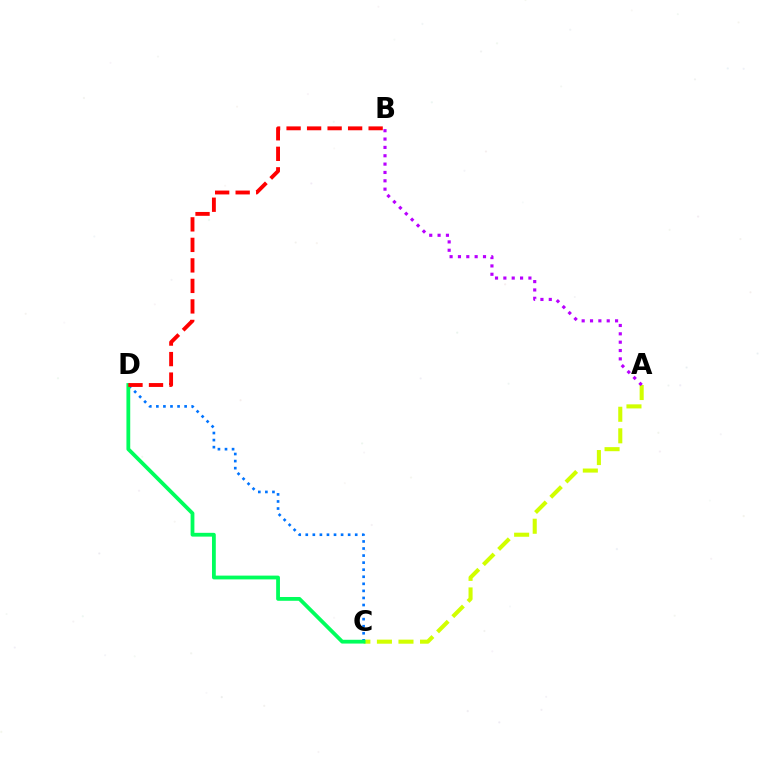{('A', 'C'): [{'color': '#d1ff00', 'line_style': 'dashed', 'thickness': 2.93}], ('C', 'D'): [{'color': '#0074ff', 'line_style': 'dotted', 'thickness': 1.92}, {'color': '#00ff5c', 'line_style': 'solid', 'thickness': 2.73}], ('A', 'B'): [{'color': '#b900ff', 'line_style': 'dotted', 'thickness': 2.27}], ('B', 'D'): [{'color': '#ff0000', 'line_style': 'dashed', 'thickness': 2.79}]}